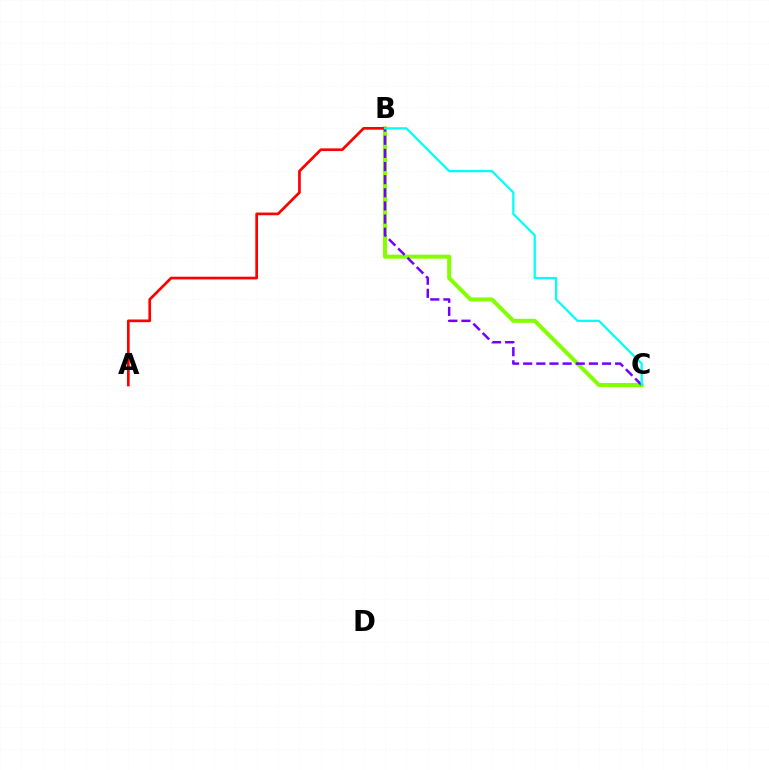{('B', 'C'): [{'color': '#84ff00', 'line_style': 'solid', 'thickness': 2.89}, {'color': '#7200ff', 'line_style': 'dashed', 'thickness': 1.78}, {'color': '#00fff6', 'line_style': 'solid', 'thickness': 1.61}], ('A', 'B'): [{'color': '#ff0000', 'line_style': 'solid', 'thickness': 1.95}]}